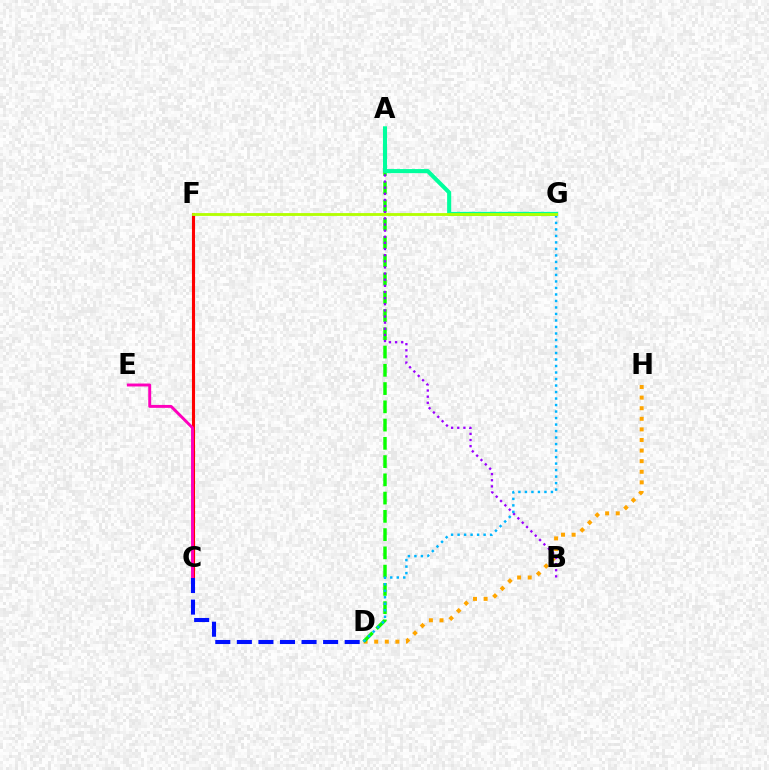{('D', 'H'): [{'color': '#ffa500', 'line_style': 'dotted', 'thickness': 2.88}], ('C', 'F'): [{'color': '#ff0000', 'line_style': 'solid', 'thickness': 2.23}], ('A', 'D'): [{'color': '#08ff00', 'line_style': 'dashed', 'thickness': 2.48}], ('A', 'B'): [{'color': '#9b00ff', 'line_style': 'dotted', 'thickness': 1.67}], ('C', 'E'): [{'color': '#ff00bd', 'line_style': 'solid', 'thickness': 2.11}], ('A', 'G'): [{'color': '#00ff9d', 'line_style': 'solid', 'thickness': 2.94}], ('D', 'G'): [{'color': '#00b5ff', 'line_style': 'dotted', 'thickness': 1.77}], ('C', 'D'): [{'color': '#0010ff', 'line_style': 'dashed', 'thickness': 2.93}], ('F', 'G'): [{'color': '#b3ff00', 'line_style': 'solid', 'thickness': 2.04}]}